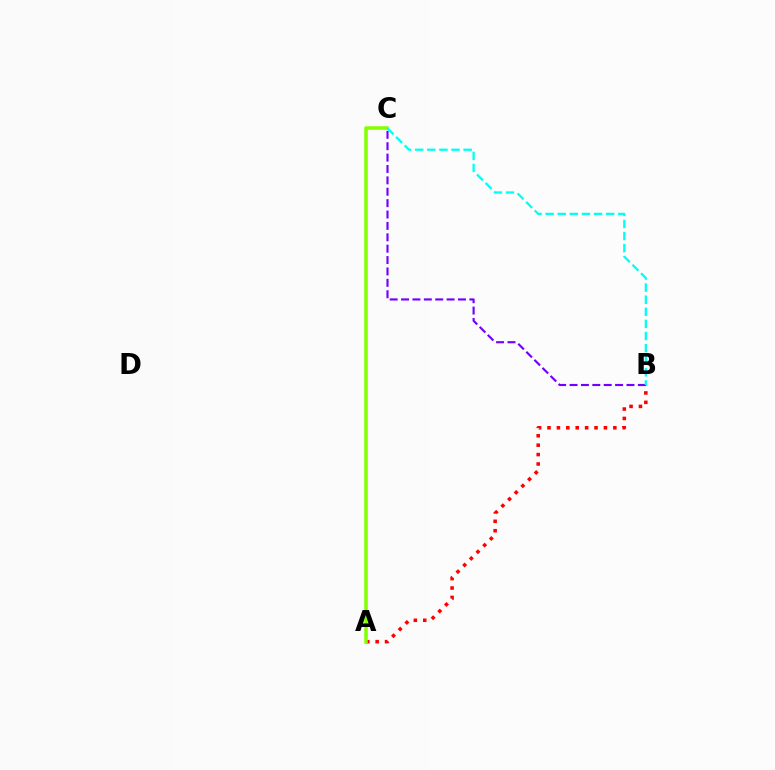{('A', 'B'): [{'color': '#ff0000', 'line_style': 'dotted', 'thickness': 2.56}], ('B', 'C'): [{'color': '#7200ff', 'line_style': 'dashed', 'thickness': 1.55}, {'color': '#00fff6', 'line_style': 'dashed', 'thickness': 1.64}], ('A', 'C'): [{'color': '#84ff00', 'line_style': 'solid', 'thickness': 2.53}]}